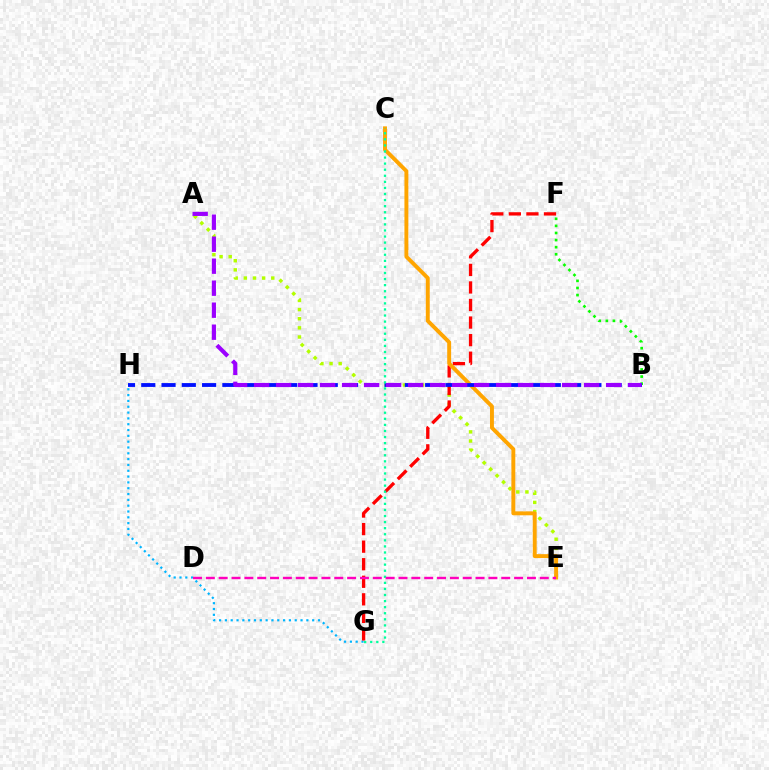{('G', 'H'): [{'color': '#00b5ff', 'line_style': 'dotted', 'thickness': 1.58}], ('A', 'E'): [{'color': '#b3ff00', 'line_style': 'dotted', 'thickness': 2.48}], ('F', 'G'): [{'color': '#ff0000', 'line_style': 'dashed', 'thickness': 2.39}], ('C', 'E'): [{'color': '#ffa500', 'line_style': 'solid', 'thickness': 2.82}], ('B', 'F'): [{'color': '#08ff00', 'line_style': 'dotted', 'thickness': 1.93}], ('B', 'H'): [{'color': '#0010ff', 'line_style': 'dashed', 'thickness': 2.75}], ('C', 'G'): [{'color': '#00ff9d', 'line_style': 'dotted', 'thickness': 1.65}], ('D', 'E'): [{'color': '#ff00bd', 'line_style': 'dashed', 'thickness': 1.74}], ('A', 'B'): [{'color': '#9b00ff', 'line_style': 'dashed', 'thickness': 2.99}]}